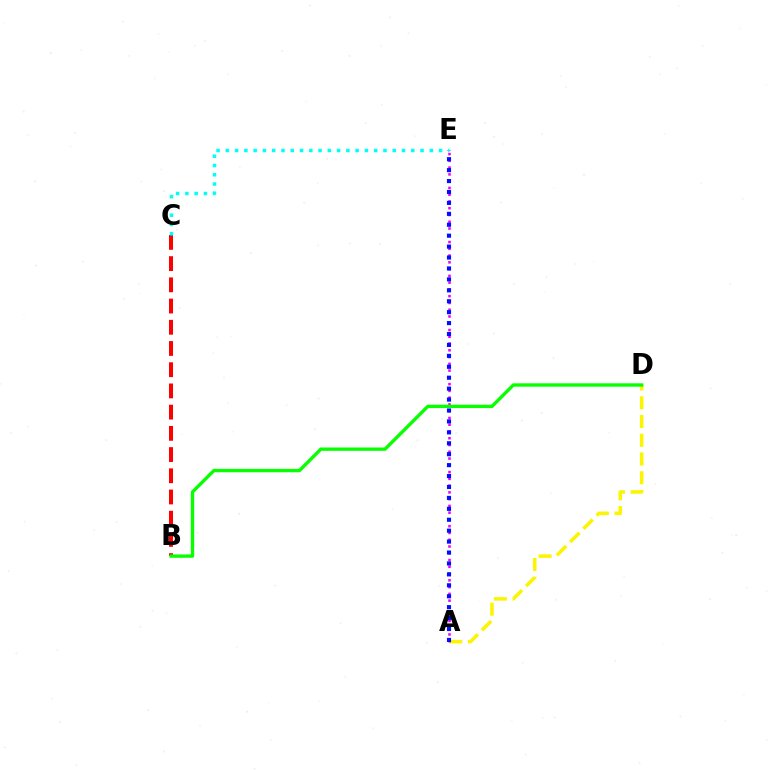{('B', 'C'): [{'color': '#ff0000', 'line_style': 'dashed', 'thickness': 2.88}], ('A', 'D'): [{'color': '#fcf500', 'line_style': 'dashed', 'thickness': 2.55}], ('A', 'E'): [{'color': '#ee00ff', 'line_style': 'dotted', 'thickness': 1.84}, {'color': '#0010ff', 'line_style': 'dotted', 'thickness': 2.97}], ('B', 'D'): [{'color': '#08ff00', 'line_style': 'solid', 'thickness': 2.41}], ('C', 'E'): [{'color': '#00fff6', 'line_style': 'dotted', 'thickness': 2.52}]}